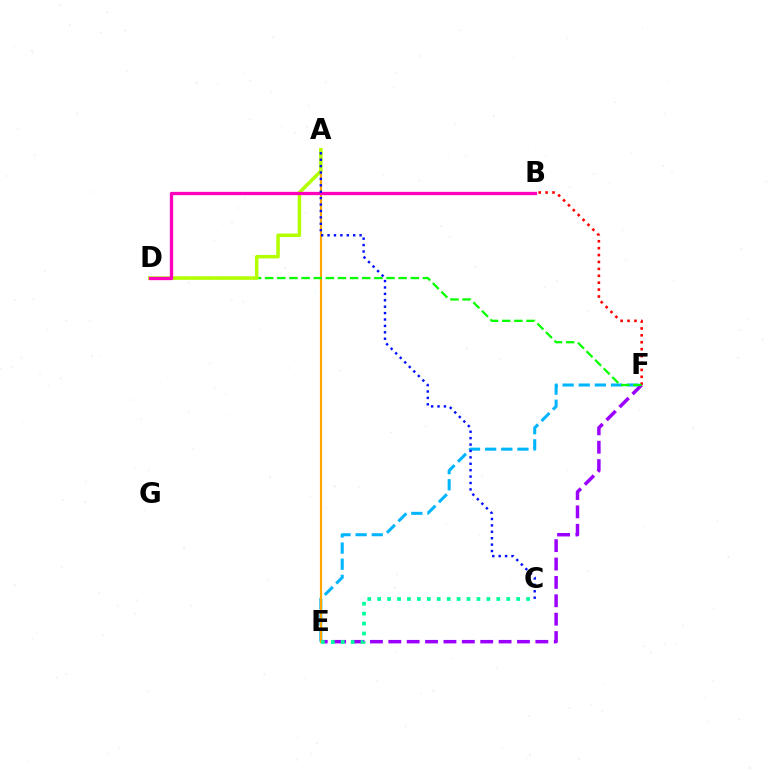{('E', 'F'): [{'color': '#00b5ff', 'line_style': 'dashed', 'thickness': 2.19}, {'color': '#9b00ff', 'line_style': 'dashed', 'thickness': 2.5}], ('B', 'F'): [{'color': '#ff0000', 'line_style': 'dotted', 'thickness': 1.88}], ('A', 'E'): [{'color': '#ffa500', 'line_style': 'solid', 'thickness': 1.57}], ('D', 'F'): [{'color': '#08ff00', 'line_style': 'dashed', 'thickness': 1.65}], ('A', 'D'): [{'color': '#b3ff00', 'line_style': 'solid', 'thickness': 2.51}], ('B', 'D'): [{'color': '#ff00bd', 'line_style': 'solid', 'thickness': 2.37}], ('C', 'E'): [{'color': '#00ff9d', 'line_style': 'dotted', 'thickness': 2.7}], ('A', 'C'): [{'color': '#0010ff', 'line_style': 'dotted', 'thickness': 1.74}]}